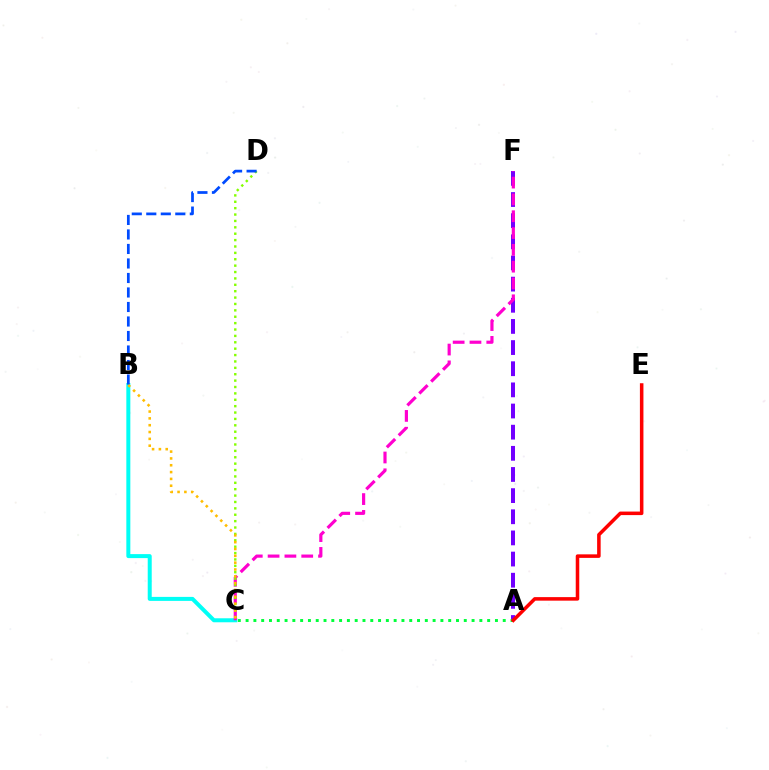{('A', 'F'): [{'color': '#7200ff', 'line_style': 'dashed', 'thickness': 2.87}], ('B', 'C'): [{'color': '#00fff6', 'line_style': 'solid', 'thickness': 2.88}, {'color': '#ffbd00', 'line_style': 'dotted', 'thickness': 1.85}], ('C', 'F'): [{'color': '#ff00cf', 'line_style': 'dashed', 'thickness': 2.28}], ('C', 'D'): [{'color': '#84ff00', 'line_style': 'dotted', 'thickness': 1.74}], ('A', 'C'): [{'color': '#00ff39', 'line_style': 'dotted', 'thickness': 2.12}], ('B', 'D'): [{'color': '#004bff', 'line_style': 'dashed', 'thickness': 1.97}], ('A', 'E'): [{'color': '#ff0000', 'line_style': 'solid', 'thickness': 2.54}]}